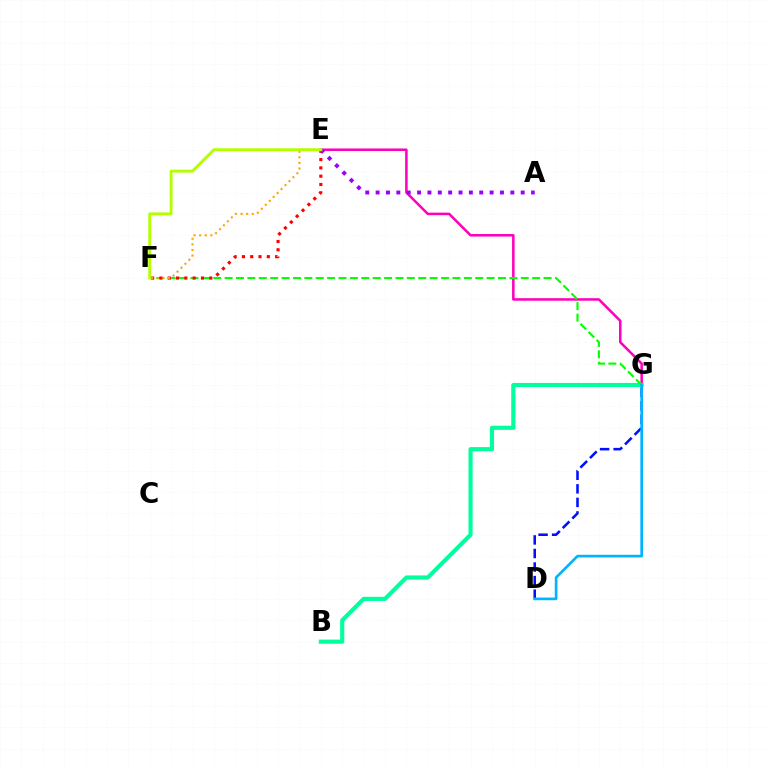{('E', 'G'): [{'color': '#ff00bd', 'line_style': 'solid', 'thickness': 1.82}], ('D', 'G'): [{'color': '#0010ff', 'line_style': 'dashed', 'thickness': 1.84}, {'color': '#00b5ff', 'line_style': 'solid', 'thickness': 1.92}], ('B', 'G'): [{'color': '#00ff9d', 'line_style': 'solid', 'thickness': 2.98}], ('F', 'G'): [{'color': '#08ff00', 'line_style': 'dashed', 'thickness': 1.55}], ('E', 'F'): [{'color': '#ff0000', 'line_style': 'dotted', 'thickness': 2.26}, {'color': '#ffa500', 'line_style': 'dotted', 'thickness': 1.52}, {'color': '#b3ff00', 'line_style': 'solid', 'thickness': 2.1}], ('A', 'E'): [{'color': '#9b00ff', 'line_style': 'dotted', 'thickness': 2.82}]}